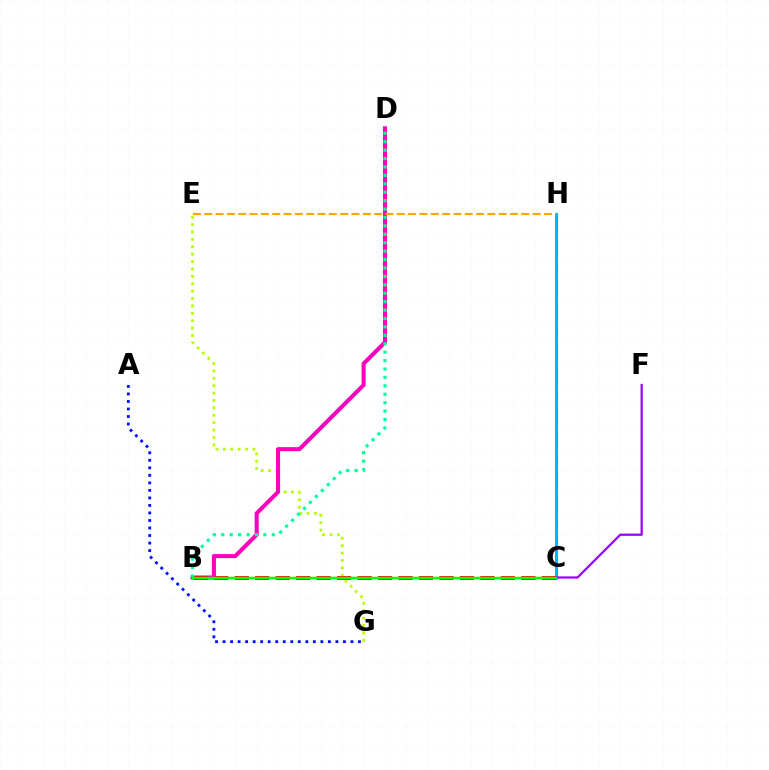{('C', 'H'): [{'color': '#00b5ff', 'line_style': 'solid', 'thickness': 2.17}], ('E', 'G'): [{'color': '#b3ff00', 'line_style': 'dotted', 'thickness': 2.01}], ('C', 'F'): [{'color': '#9b00ff', 'line_style': 'solid', 'thickness': 1.61}], ('A', 'G'): [{'color': '#0010ff', 'line_style': 'dotted', 'thickness': 2.04}], ('B', 'D'): [{'color': '#ff00bd', 'line_style': 'solid', 'thickness': 2.92}, {'color': '#00ff9d', 'line_style': 'dotted', 'thickness': 2.29}], ('B', 'C'): [{'color': '#ff0000', 'line_style': 'dashed', 'thickness': 2.78}, {'color': '#08ff00', 'line_style': 'solid', 'thickness': 1.77}], ('E', 'H'): [{'color': '#ffa500', 'line_style': 'dashed', 'thickness': 1.54}]}